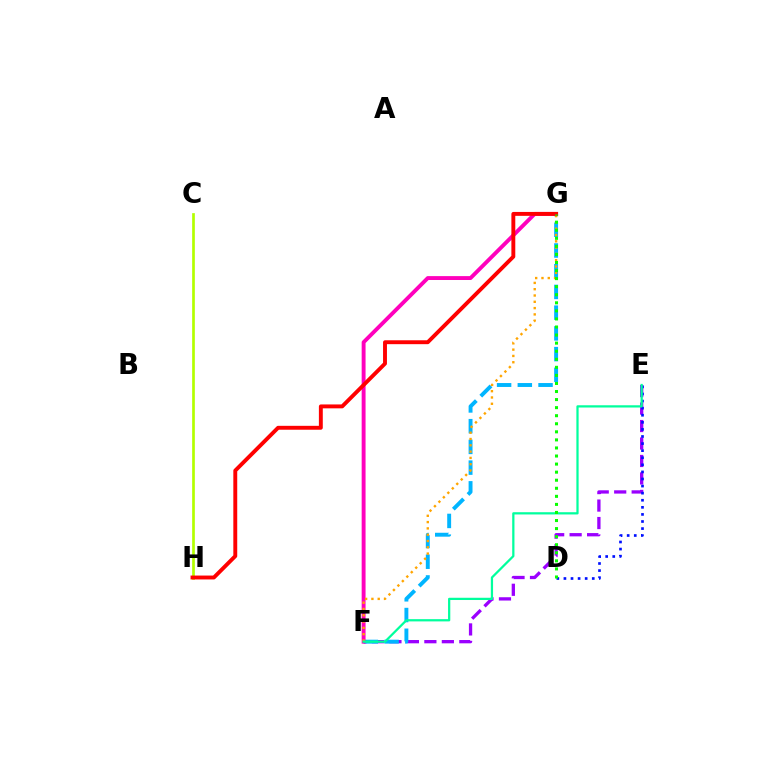{('E', 'F'): [{'color': '#9b00ff', 'line_style': 'dashed', 'thickness': 2.37}, {'color': '#00ff9d', 'line_style': 'solid', 'thickness': 1.62}], ('F', 'G'): [{'color': '#00b5ff', 'line_style': 'dashed', 'thickness': 2.82}, {'color': '#ff00bd', 'line_style': 'solid', 'thickness': 2.8}, {'color': '#ffa500', 'line_style': 'dotted', 'thickness': 1.71}], ('D', 'E'): [{'color': '#0010ff', 'line_style': 'dotted', 'thickness': 1.92}], ('C', 'H'): [{'color': '#b3ff00', 'line_style': 'solid', 'thickness': 1.94}], ('G', 'H'): [{'color': '#ff0000', 'line_style': 'solid', 'thickness': 2.81}], ('D', 'G'): [{'color': '#08ff00', 'line_style': 'dotted', 'thickness': 2.19}]}